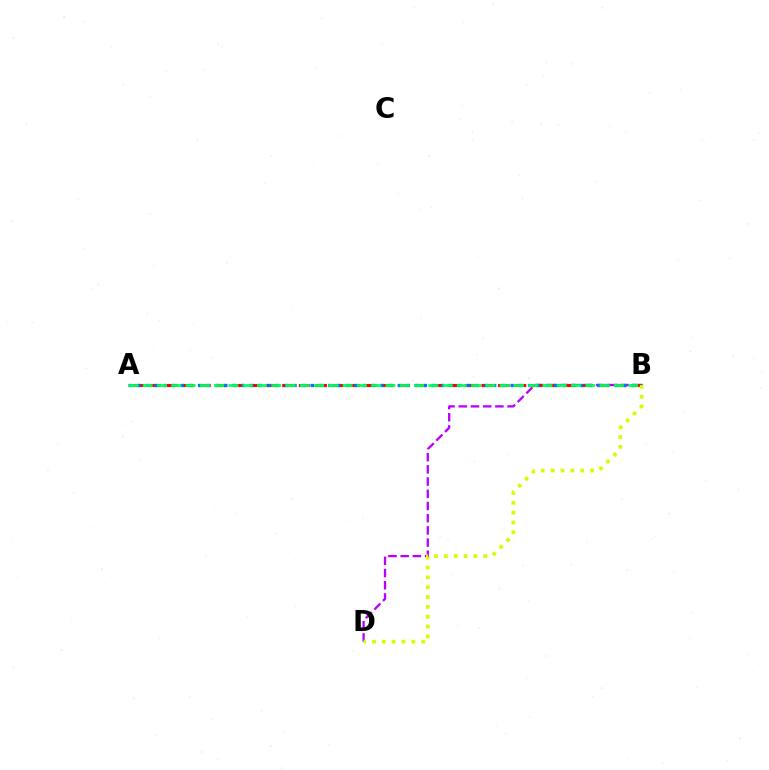{('B', 'D'): [{'color': '#b900ff', 'line_style': 'dashed', 'thickness': 1.66}, {'color': '#d1ff00', 'line_style': 'dotted', 'thickness': 2.67}], ('A', 'B'): [{'color': '#ff0000', 'line_style': 'dashed', 'thickness': 2.26}, {'color': '#0074ff', 'line_style': 'dotted', 'thickness': 2.36}, {'color': '#00ff5c', 'line_style': 'dashed', 'thickness': 1.94}]}